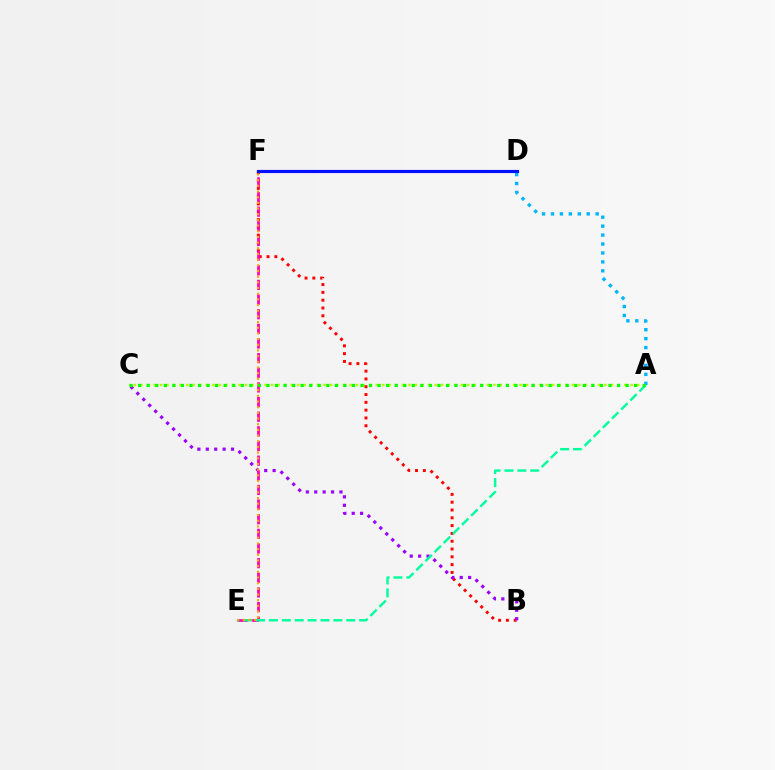{('A', 'C'): [{'color': '#b3ff00', 'line_style': 'dotted', 'thickness': 1.78}, {'color': '#08ff00', 'line_style': 'dotted', 'thickness': 2.32}], ('B', 'F'): [{'color': '#ff0000', 'line_style': 'dotted', 'thickness': 2.12}], ('B', 'C'): [{'color': '#9b00ff', 'line_style': 'dotted', 'thickness': 2.28}], ('A', 'D'): [{'color': '#00b5ff', 'line_style': 'dotted', 'thickness': 2.43}], ('E', 'F'): [{'color': '#ff00bd', 'line_style': 'dashed', 'thickness': 1.99}, {'color': '#ffa500', 'line_style': 'dotted', 'thickness': 1.54}], ('A', 'E'): [{'color': '#00ff9d', 'line_style': 'dashed', 'thickness': 1.75}], ('D', 'F'): [{'color': '#0010ff', 'line_style': 'solid', 'thickness': 2.27}]}